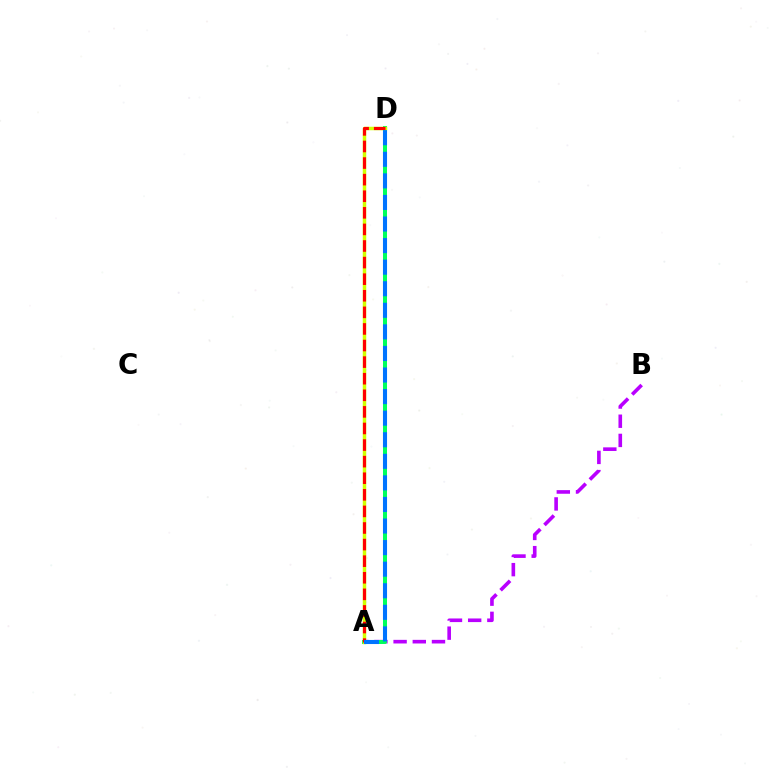{('A', 'B'): [{'color': '#b900ff', 'line_style': 'dashed', 'thickness': 2.61}], ('A', 'D'): [{'color': '#00ff5c', 'line_style': 'solid', 'thickness': 2.88}, {'color': '#d1ff00', 'line_style': 'solid', 'thickness': 2.5}, {'color': '#ff0000', 'line_style': 'dashed', 'thickness': 2.25}, {'color': '#0074ff', 'line_style': 'dashed', 'thickness': 2.93}]}